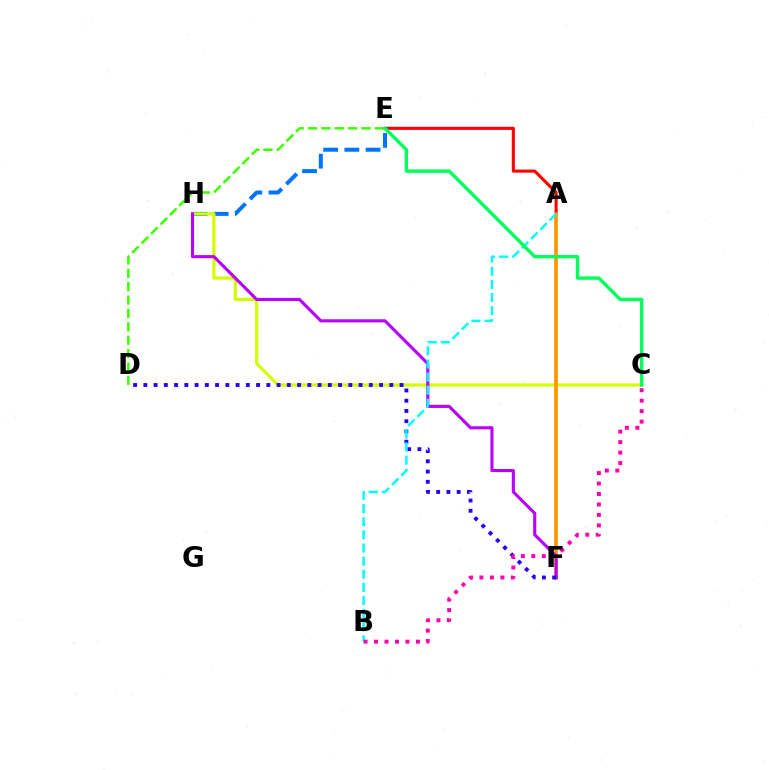{('A', 'E'): [{'color': '#ff0000', 'line_style': 'solid', 'thickness': 2.21}], ('E', 'H'): [{'color': '#0074ff', 'line_style': 'dashed', 'thickness': 2.88}], ('C', 'H'): [{'color': '#d1ff00', 'line_style': 'solid', 'thickness': 2.31}], ('A', 'F'): [{'color': '#ff9400', 'line_style': 'solid', 'thickness': 2.64}], ('F', 'H'): [{'color': '#b900ff', 'line_style': 'solid', 'thickness': 2.24}], ('D', 'F'): [{'color': '#2500ff', 'line_style': 'dotted', 'thickness': 2.78}], ('A', 'B'): [{'color': '#00fff6', 'line_style': 'dashed', 'thickness': 1.78}], ('B', 'C'): [{'color': '#ff00ac', 'line_style': 'dotted', 'thickness': 2.84}], ('D', 'E'): [{'color': '#3dff00', 'line_style': 'dashed', 'thickness': 1.82}], ('C', 'E'): [{'color': '#00ff5c', 'line_style': 'solid', 'thickness': 2.46}]}